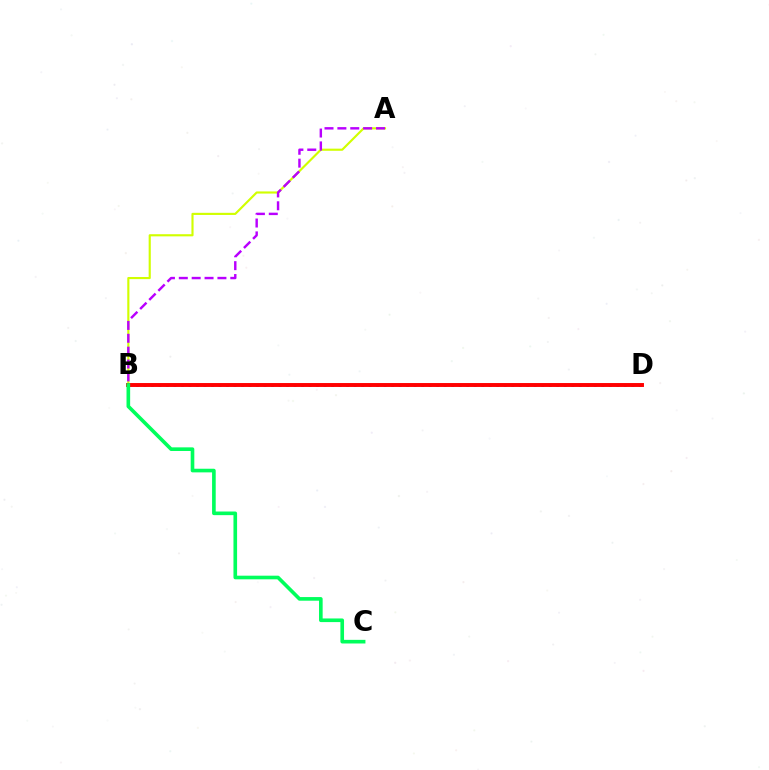{('A', 'B'): [{'color': '#d1ff00', 'line_style': 'solid', 'thickness': 1.54}, {'color': '#b900ff', 'line_style': 'dashed', 'thickness': 1.75}], ('B', 'D'): [{'color': '#0074ff', 'line_style': 'dotted', 'thickness': 2.04}, {'color': '#ff0000', 'line_style': 'solid', 'thickness': 2.83}], ('B', 'C'): [{'color': '#00ff5c', 'line_style': 'solid', 'thickness': 2.62}]}